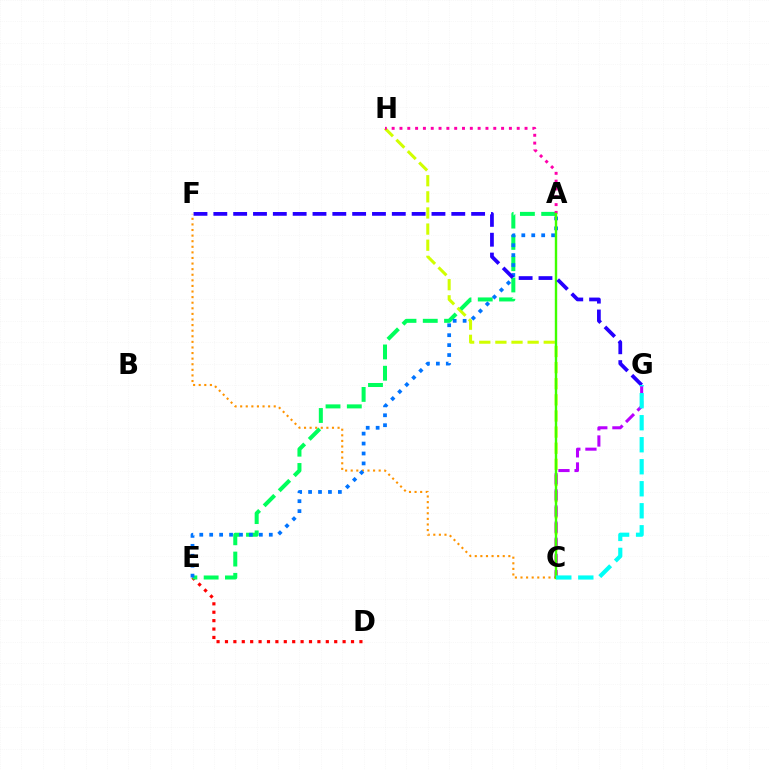{('D', 'E'): [{'color': '#ff0000', 'line_style': 'dotted', 'thickness': 2.28}], ('C', 'H'): [{'color': '#d1ff00', 'line_style': 'dashed', 'thickness': 2.19}], ('A', 'E'): [{'color': '#00ff5c', 'line_style': 'dashed', 'thickness': 2.89}, {'color': '#0074ff', 'line_style': 'dotted', 'thickness': 2.7}], ('C', 'F'): [{'color': '#ff9400', 'line_style': 'dotted', 'thickness': 1.52}], ('C', 'G'): [{'color': '#b900ff', 'line_style': 'dashed', 'thickness': 2.19}, {'color': '#00fff6', 'line_style': 'dashed', 'thickness': 2.99}], ('A', 'H'): [{'color': '#ff00ac', 'line_style': 'dotted', 'thickness': 2.12}], ('A', 'C'): [{'color': '#3dff00', 'line_style': 'solid', 'thickness': 1.73}], ('F', 'G'): [{'color': '#2500ff', 'line_style': 'dashed', 'thickness': 2.69}]}